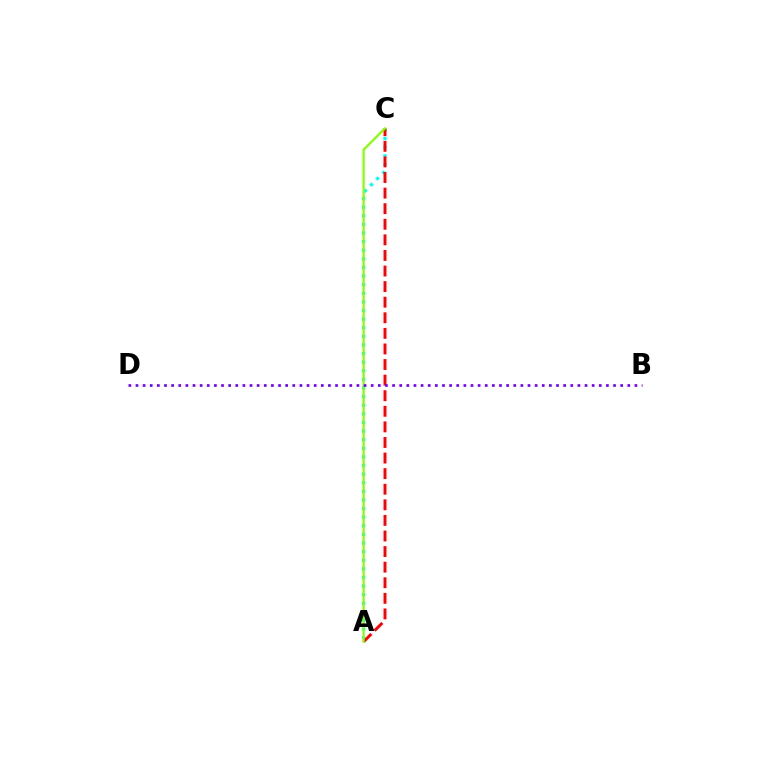{('A', 'C'): [{'color': '#00fff6', 'line_style': 'dotted', 'thickness': 2.34}, {'color': '#ff0000', 'line_style': 'dashed', 'thickness': 2.12}, {'color': '#84ff00', 'line_style': 'solid', 'thickness': 1.58}], ('B', 'D'): [{'color': '#7200ff', 'line_style': 'dotted', 'thickness': 1.94}]}